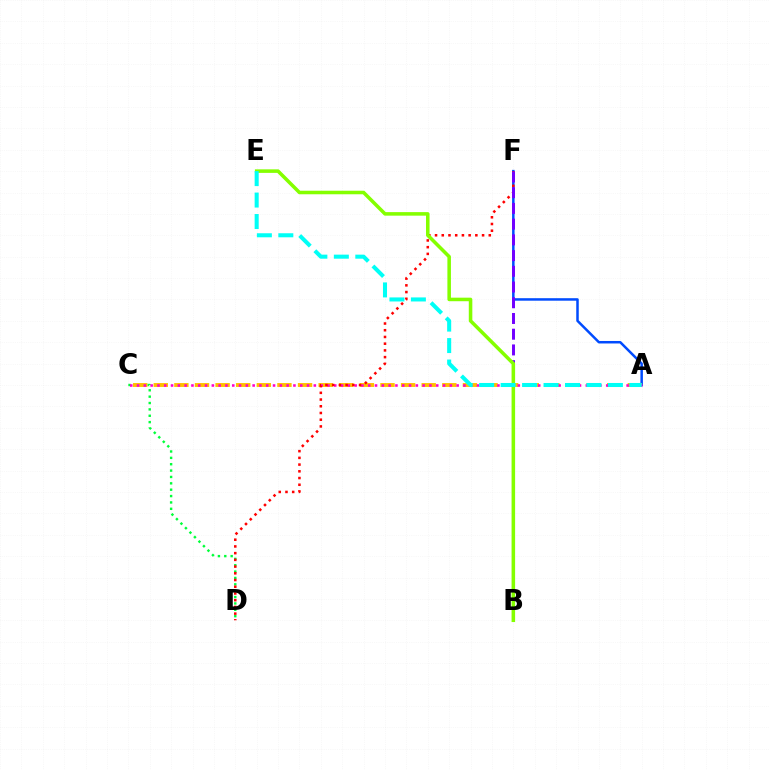{('C', 'D'): [{'color': '#00ff39', 'line_style': 'dotted', 'thickness': 1.73}], ('A', 'F'): [{'color': '#004bff', 'line_style': 'solid', 'thickness': 1.8}], ('A', 'C'): [{'color': '#ffbd00', 'line_style': 'dashed', 'thickness': 2.8}, {'color': '#ff00cf', 'line_style': 'dotted', 'thickness': 1.85}], ('D', 'F'): [{'color': '#ff0000', 'line_style': 'dotted', 'thickness': 1.83}], ('B', 'F'): [{'color': '#7200ff', 'line_style': 'dashed', 'thickness': 2.14}], ('B', 'E'): [{'color': '#84ff00', 'line_style': 'solid', 'thickness': 2.55}], ('A', 'E'): [{'color': '#00fff6', 'line_style': 'dashed', 'thickness': 2.92}]}